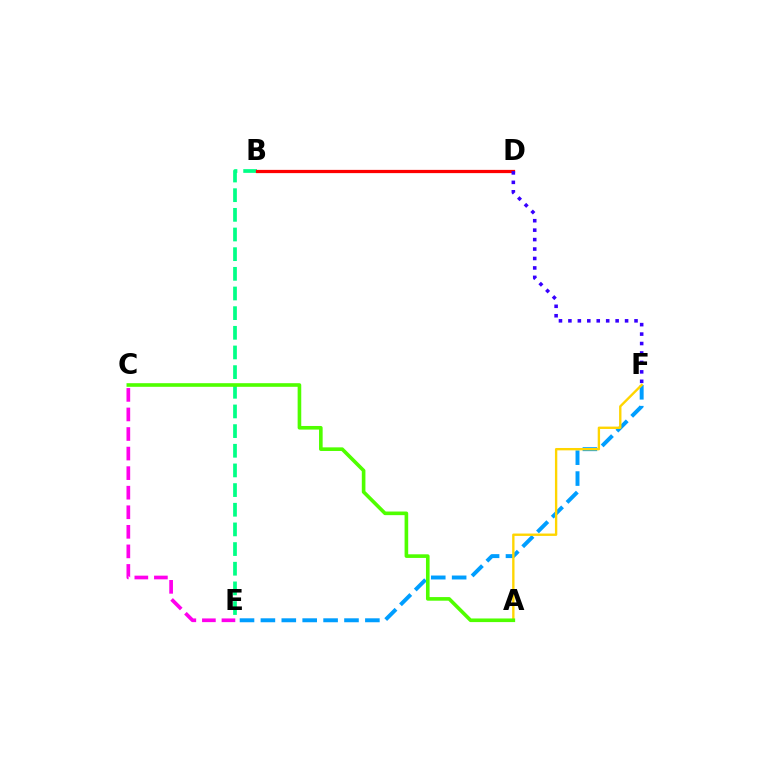{('E', 'F'): [{'color': '#009eff', 'line_style': 'dashed', 'thickness': 2.84}], ('B', 'E'): [{'color': '#00ff86', 'line_style': 'dashed', 'thickness': 2.67}], ('B', 'D'): [{'color': '#ff0000', 'line_style': 'solid', 'thickness': 2.34}], ('A', 'F'): [{'color': '#ffd500', 'line_style': 'solid', 'thickness': 1.7}], ('C', 'E'): [{'color': '#ff00ed', 'line_style': 'dashed', 'thickness': 2.66}], ('D', 'F'): [{'color': '#3700ff', 'line_style': 'dotted', 'thickness': 2.57}], ('A', 'C'): [{'color': '#4fff00', 'line_style': 'solid', 'thickness': 2.61}]}